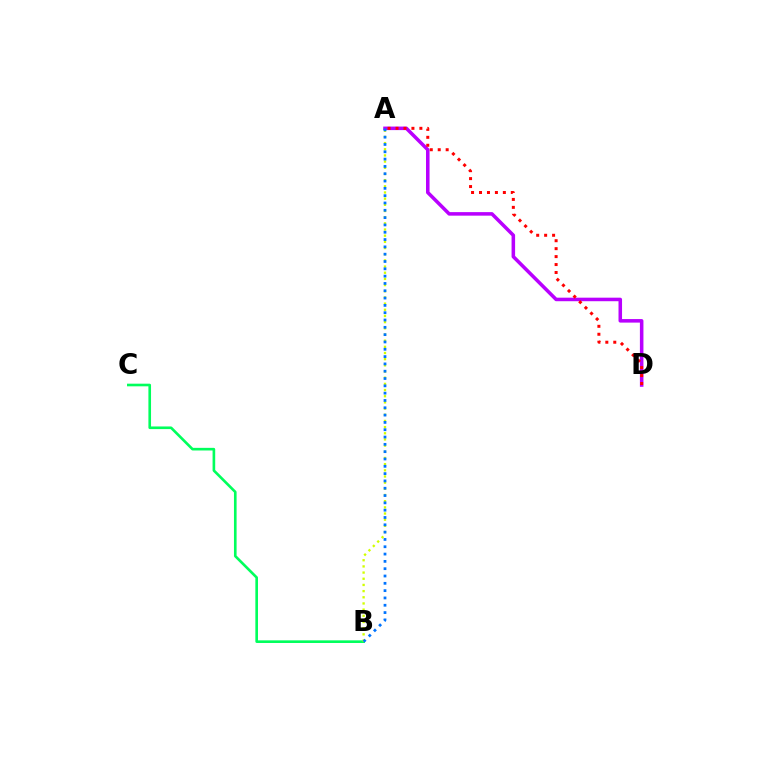{('B', 'C'): [{'color': '#00ff5c', 'line_style': 'solid', 'thickness': 1.9}], ('A', 'B'): [{'color': '#d1ff00', 'line_style': 'dotted', 'thickness': 1.68}, {'color': '#0074ff', 'line_style': 'dotted', 'thickness': 1.99}], ('A', 'D'): [{'color': '#b900ff', 'line_style': 'solid', 'thickness': 2.55}, {'color': '#ff0000', 'line_style': 'dotted', 'thickness': 2.16}]}